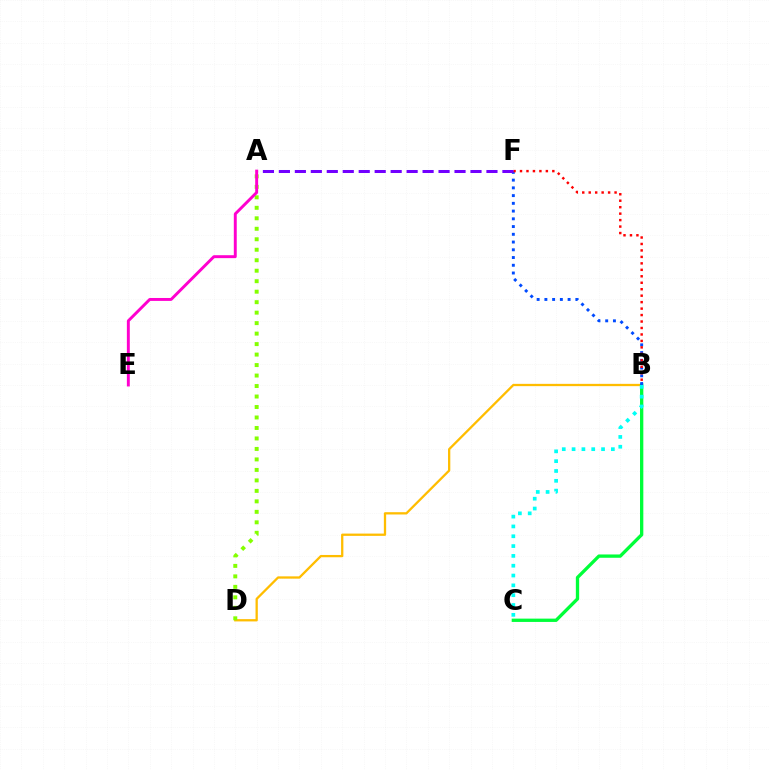{('B', 'D'): [{'color': '#ffbd00', 'line_style': 'solid', 'thickness': 1.65}], ('A', 'D'): [{'color': '#84ff00', 'line_style': 'dotted', 'thickness': 2.85}], ('B', 'C'): [{'color': '#00ff39', 'line_style': 'solid', 'thickness': 2.38}, {'color': '#00fff6', 'line_style': 'dotted', 'thickness': 2.67}], ('B', 'F'): [{'color': '#004bff', 'line_style': 'dotted', 'thickness': 2.1}, {'color': '#ff0000', 'line_style': 'dotted', 'thickness': 1.76}], ('A', 'F'): [{'color': '#7200ff', 'line_style': 'dashed', 'thickness': 2.17}], ('A', 'E'): [{'color': '#ff00cf', 'line_style': 'solid', 'thickness': 2.11}]}